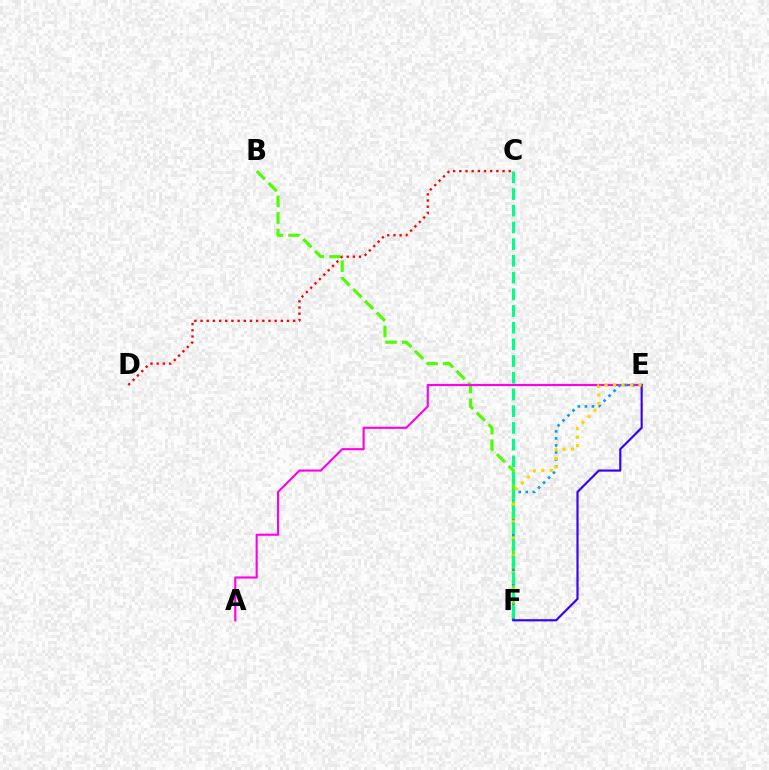{('B', 'F'): [{'color': '#4fff00', 'line_style': 'dashed', 'thickness': 2.26}], ('A', 'E'): [{'color': '#ff00ed', 'line_style': 'solid', 'thickness': 1.53}], ('E', 'F'): [{'color': '#009eff', 'line_style': 'dotted', 'thickness': 1.91}, {'color': '#3700ff', 'line_style': 'solid', 'thickness': 1.56}, {'color': '#ffd500', 'line_style': 'dotted', 'thickness': 2.31}], ('C', 'D'): [{'color': '#ff0000', 'line_style': 'dotted', 'thickness': 1.68}], ('C', 'F'): [{'color': '#00ff86', 'line_style': 'dashed', 'thickness': 2.27}]}